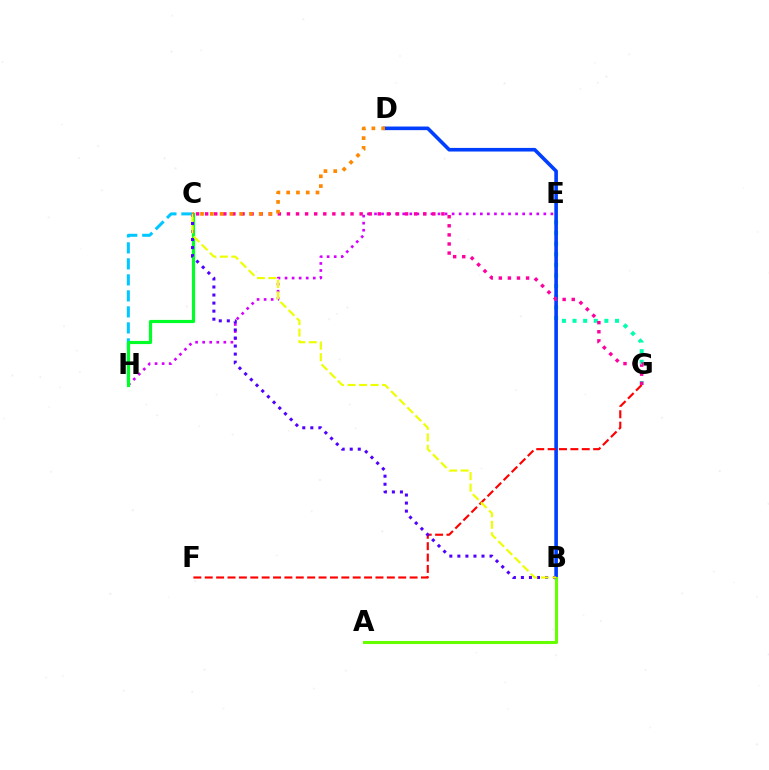{('E', 'G'): [{'color': '#00ffaf', 'line_style': 'dotted', 'thickness': 2.88}], ('B', 'D'): [{'color': '#003fff', 'line_style': 'solid', 'thickness': 2.6}], ('E', 'H'): [{'color': '#d600ff', 'line_style': 'dotted', 'thickness': 1.92}], ('F', 'G'): [{'color': '#ff0000', 'line_style': 'dashed', 'thickness': 1.55}], ('A', 'B'): [{'color': '#66ff00', 'line_style': 'solid', 'thickness': 2.2}], ('C', 'H'): [{'color': '#00c7ff', 'line_style': 'dashed', 'thickness': 2.17}, {'color': '#00ff27', 'line_style': 'solid', 'thickness': 2.28}], ('C', 'G'): [{'color': '#ff00a0', 'line_style': 'dotted', 'thickness': 2.47}], ('C', 'D'): [{'color': '#ff8800', 'line_style': 'dotted', 'thickness': 2.66}], ('B', 'C'): [{'color': '#4f00ff', 'line_style': 'dotted', 'thickness': 2.19}, {'color': '#eeff00', 'line_style': 'dashed', 'thickness': 1.56}]}